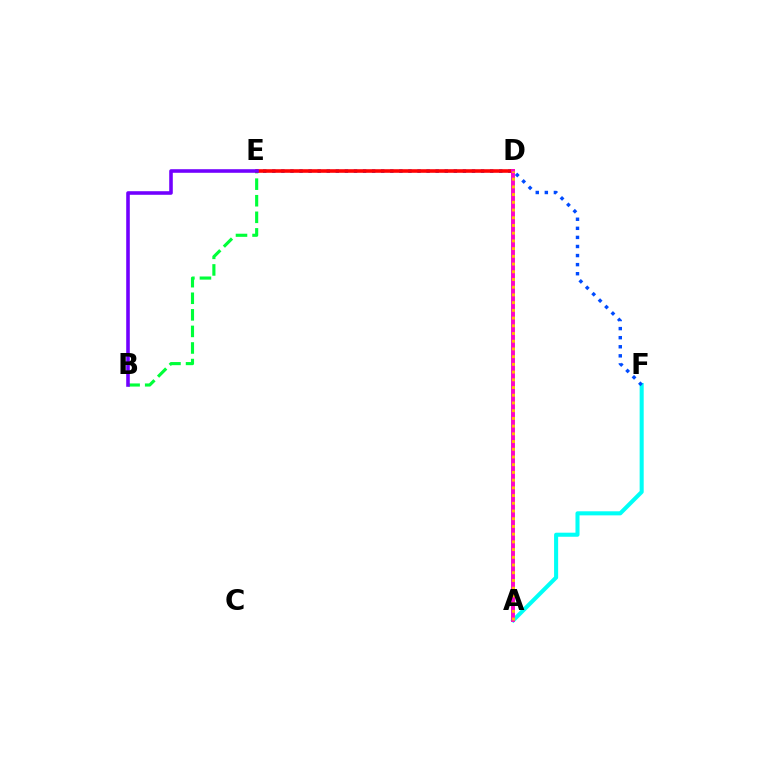{('A', 'D'): [{'color': '#84ff00', 'line_style': 'solid', 'thickness': 2.78}, {'color': '#ff00cf', 'line_style': 'solid', 'thickness': 2.75}, {'color': '#ffbd00', 'line_style': 'dotted', 'thickness': 2.1}], ('A', 'F'): [{'color': '#00fff6', 'line_style': 'solid', 'thickness': 2.93}], ('E', 'F'): [{'color': '#004bff', 'line_style': 'dotted', 'thickness': 2.47}], ('B', 'E'): [{'color': '#00ff39', 'line_style': 'dashed', 'thickness': 2.25}, {'color': '#7200ff', 'line_style': 'solid', 'thickness': 2.58}], ('D', 'E'): [{'color': '#ff0000', 'line_style': 'solid', 'thickness': 2.57}]}